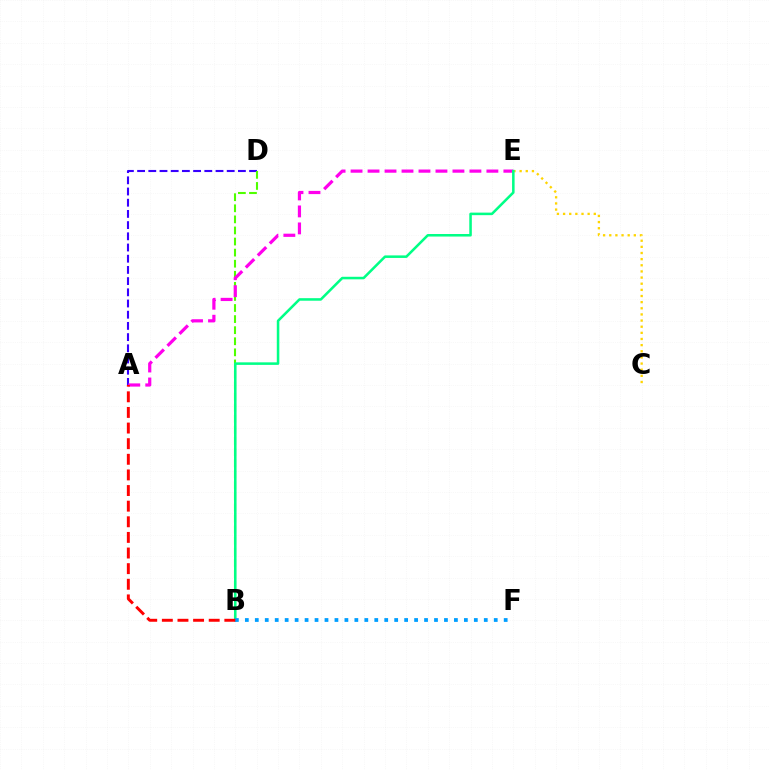{('C', 'E'): [{'color': '#ffd500', 'line_style': 'dotted', 'thickness': 1.67}], ('A', 'D'): [{'color': '#3700ff', 'line_style': 'dashed', 'thickness': 1.52}], ('B', 'D'): [{'color': '#4fff00', 'line_style': 'dashed', 'thickness': 1.51}], ('A', 'E'): [{'color': '#ff00ed', 'line_style': 'dashed', 'thickness': 2.31}], ('B', 'E'): [{'color': '#00ff86', 'line_style': 'solid', 'thickness': 1.83}], ('B', 'F'): [{'color': '#009eff', 'line_style': 'dotted', 'thickness': 2.7}], ('A', 'B'): [{'color': '#ff0000', 'line_style': 'dashed', 'thickness': 2.12}]}